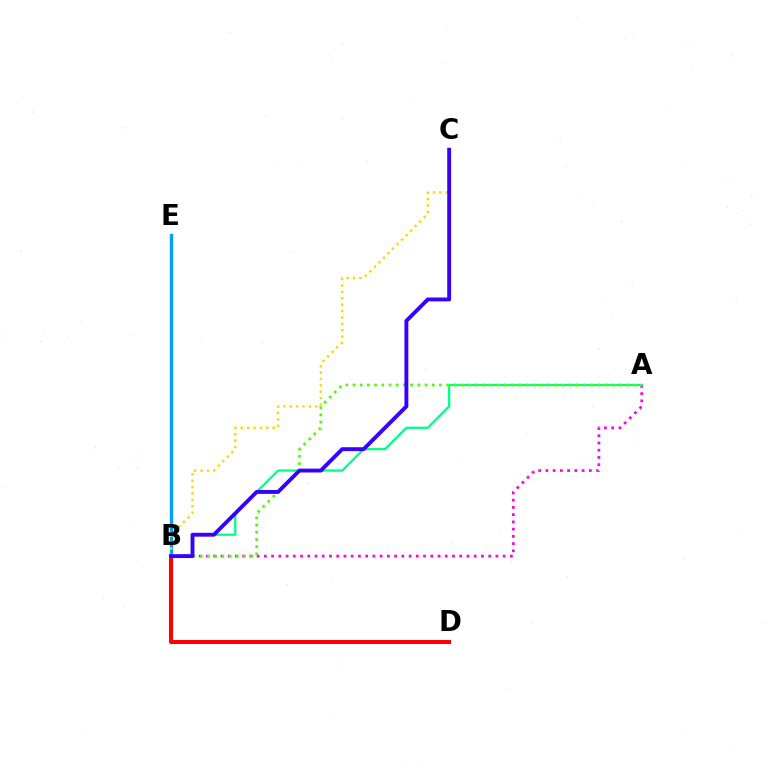{('A', 'B'): [{'color': '#ff00ed', 'line_style': 'dotted', 'thickness': 1.97}, {'color': '#00ff86', 'line_style': 'solid', 'thickness': 1.63}, {'color': '#4fff00', 'line_style': 'dotted', 'thickness': 1.96}], ('B', 'D'): [{'color': '#ff0000', 'line_style': 'solid', 'thickness': 2.91}], ('B', 'E'): [{'color': '#009eff', 'line_style': 'solid', 'thickness': 2.41}], ('B', 'C'): [{'color': '#ffd500', 'line_style': 'dotted', 'thickness': 1.74}, {'color': '#3700ff', 'line_style': 'solid', 'thickness': 2.79}]}